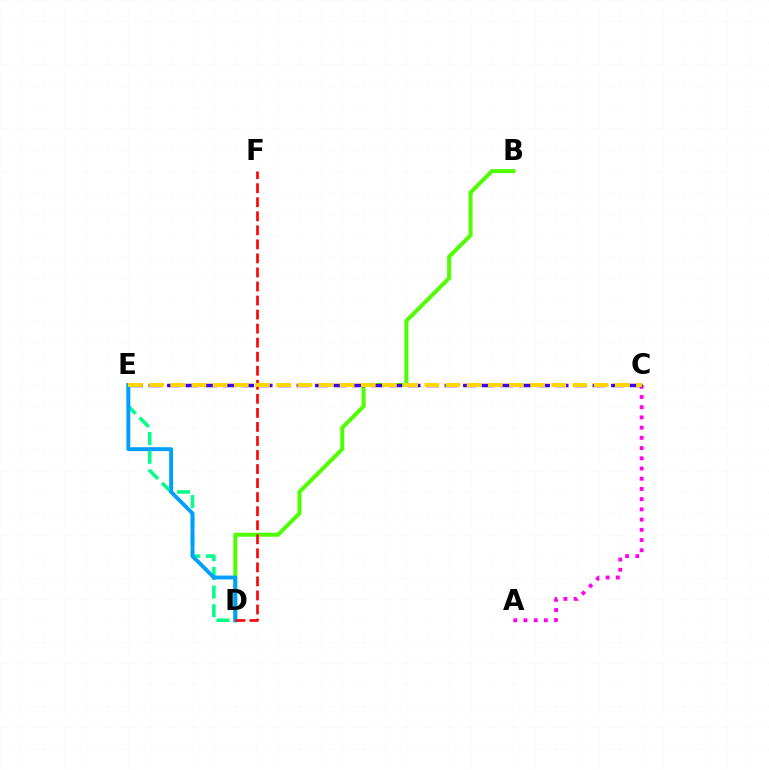{('B', 'D'): [{'color': '#4fff00', 'line_style': 'solid', 'thickness': 2.88}], ('A', 'C'): [{'color': '#ff00ed', 'line_style': 'dotted', 'thickness': 2.78}], ('D', 'E'): [{'color': '#00ff86', 'line_style': 'dashed', 'thickness': 2.53}, {'color': '#009eff', 'line_style': 'solid', 'thickness': 2.81}], ('D', 'F'): [{'color': '#ff0000', 'line_style': 'dashed', 'thickness': 1.91}], ('C', 'E'): [{'color': '#3700ff', 'line_style': 'dashed', 'thickness': 2.51}, {'color': '#ffd500', 'line_style': 'dashed', 'thickness': 2.88}]}